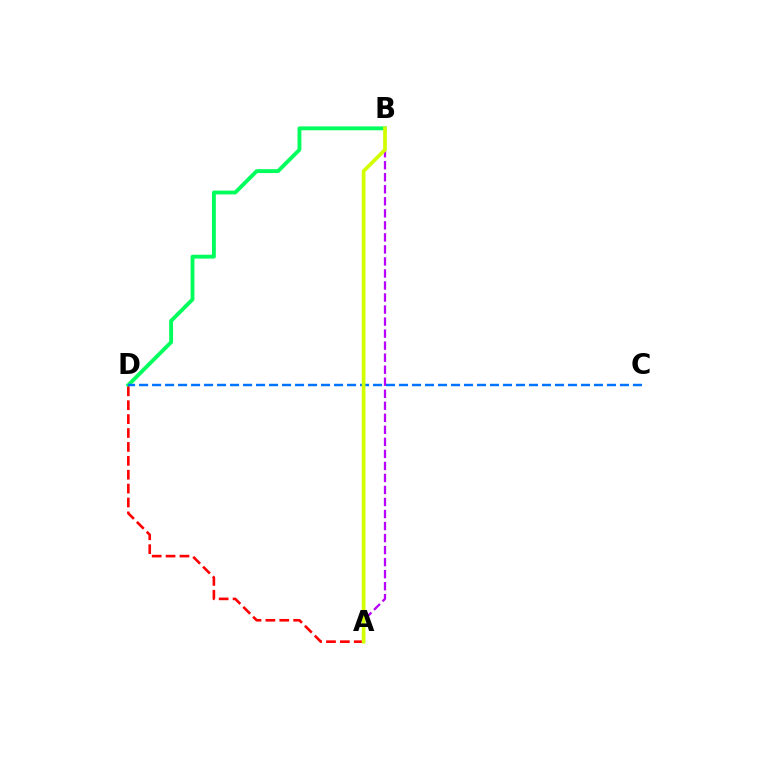{('B', 'D'): [{'color': '#00ff5c', 'line_style': 'solid', 'thickness': 2.78}], ('A', 'D'): [{'color': '#ff0000', 'line_style': 'dashed', 'thickness': 1.89}], ('C', 'D'): [{'color': '#0074ff', 'line_style': 'dashed', 'thickness': 1.77}], ('A', 'B'): [{'color': '#b900ff', 'line_style': 'dashed', 'thickness': 1.63}, {'color': '#d1ff00', 'line_style': 'solid', 'thickness': 2.66}]}